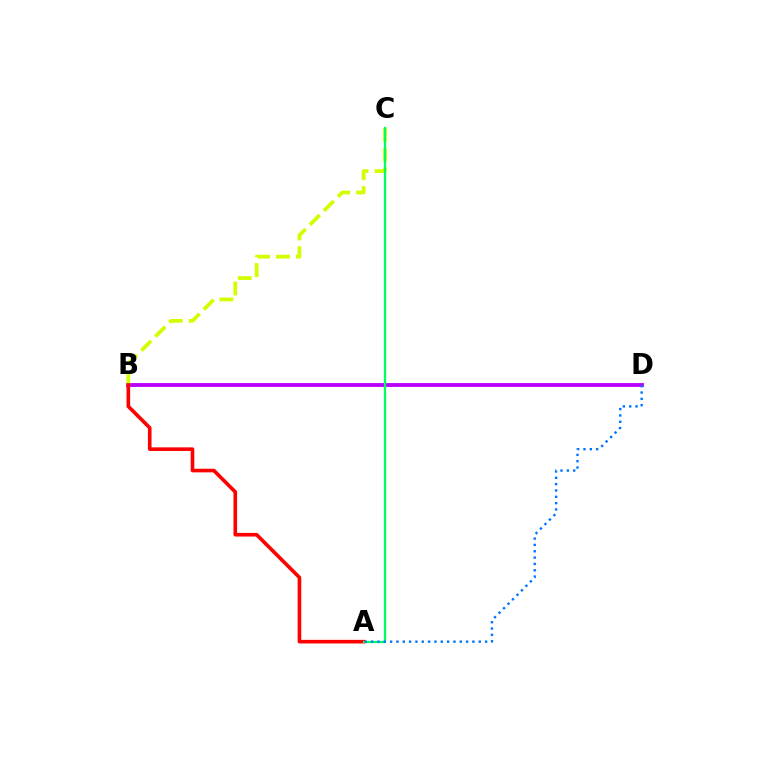{('B', 'D'): [{'color': '#b900ff', 'line_style': 'solid', 'thickness': 2.77}], ('B', 'C'): [{'color': '#d1ff00', 'line_style': 'dashed', 'thickness': 2.7}], ('A', 'B'): [{'color': '#ff0000', 'line_style': 'solid', 'thickness': 2.61}], ('A', 'C'): [{'color': '#00ff5c', 'line_style': 'solid', 'thickness': 1.63}], ('A', 'D'): [{'color': '#0074ff', 'line_style': 'dotted', 'thickness': 1.72}]}